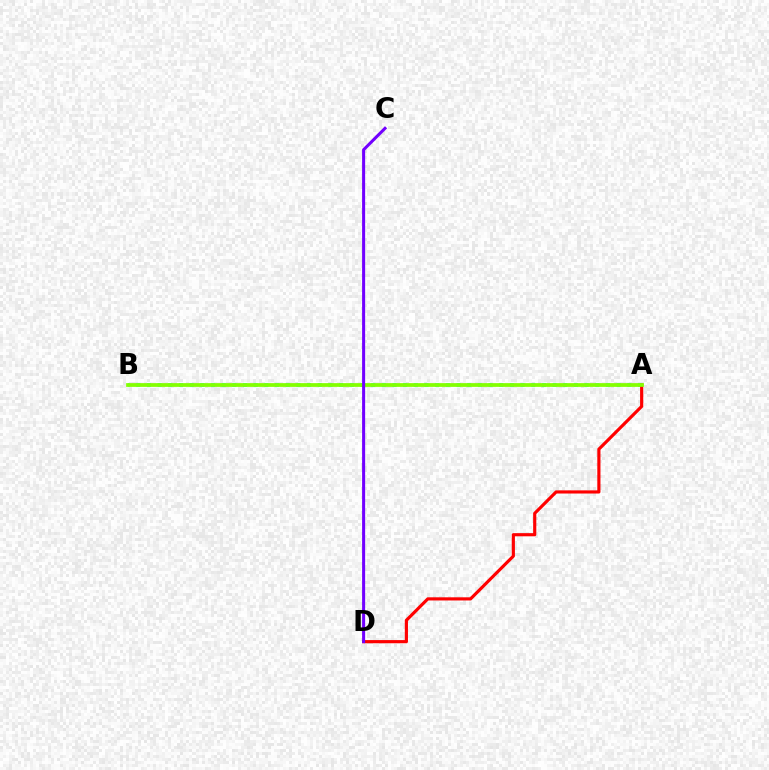{('A', 'B'): [{'color': '#00fff6', 'line_style': 'dotted', 'thickness': 2.9}, {'color': '#84ff00', 'line_style': 'solid', 'thickness': 2.69}], ('A', 'D'): [{'color': '#ff0000', 'line_style': 'solid', 'thickness': 2.28}], ('C', 'D'): [{'color': '#7200ff', 'line_style': 'solid', 'thickness': 2.19}]}